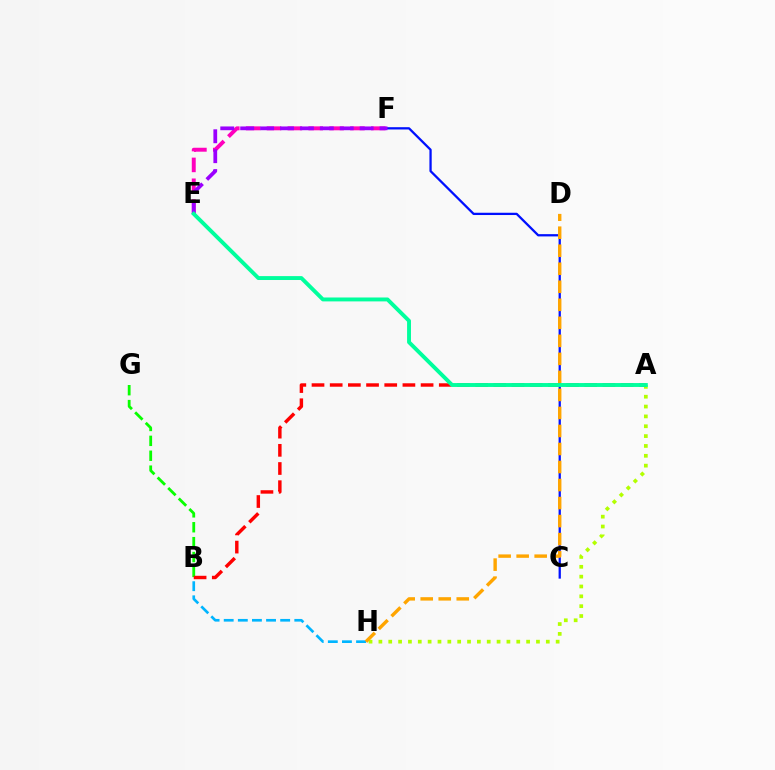{('A', 'H'): [{'color': '#b3ff00', 'line_style': 'dotted', 'thickness': 2.68}], ('C', 'F'): [{'color': '#0010ff', 'line_style': 'solid', 'thickness': 1.64}], ('B', 'G'): [{'color': '#08ff00', 'line_style': 'dashed', 'thickness': 2.02}], ('E', 'F'): [{'color': '#ff00bd', 'line_style': 'dashed', 'thickness': 2.83}, {'color': '#9b00ff', 'line_style': 'dashed', 'thickness': 2.7}], ('B', 'H'): [{'color': '#00b5ff', 'line_style': 'dashed', 'thickness': 1.92}], ('D', 'H'): [{'color': '#ffa500', 'line_style': 'dashed', 'thickness': 2.45}], ('A', 'B'): [{'color': '#ff0000', 'line_style': 'dashed', 'thickness': 2.47}], ('A', 'E'): [{'color': '#00ff9d', 'line_style': 'solid', 'thickness': 2.81}]}